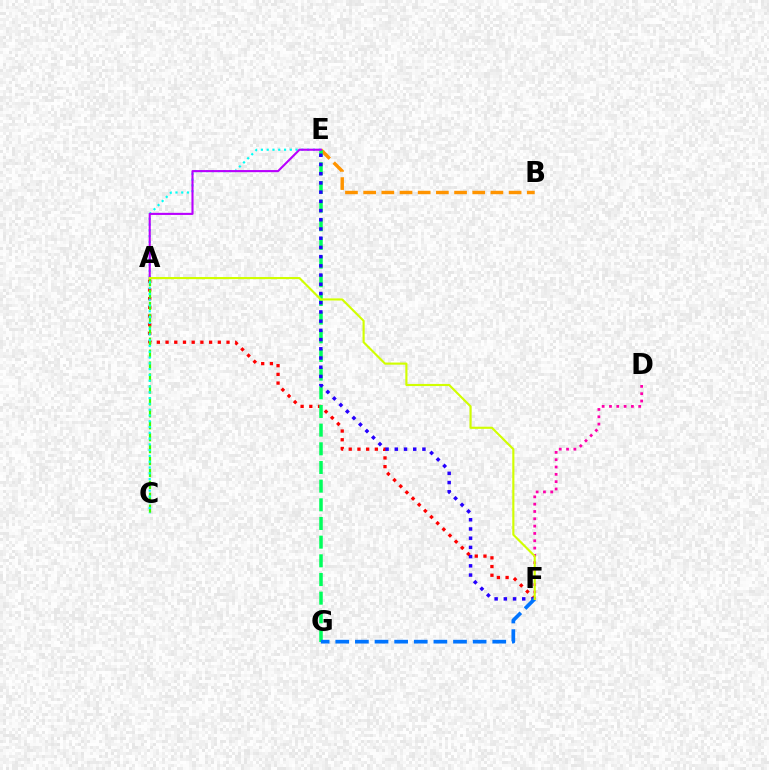{('A', 'F'): [{'color': '#ff0000', 'line_style': 'dotted', 'thickness': 2.37}, {'color': '#d1ff00', 'line_style': 'solid', 'thickness': 1.53}], ('B', 'E'): [{'color': '#ff9400', 'line_style': 'dashed', 'thickness': 2.47}], ('A', 'C'): [{'color': '#3dff00', 'line_style': 'dashed', 'thickness': 1.62}], ('E', 'G'): [{'color': '#00ff5c', 'line_style': 'dashed', 'thickness': 2.54}], ('E', 'F'): [{'color': '#2500ff', 'line_style': 'dotted', 'thickness': 2.5}], ('D', 'F'): [{'color': '#ff00ac', 'line_style': 'dotted', 'thickness': 1.99}], ('C', 'E'): [{'color': '#00fff6', 'line_style': 'dotted', 'thickness': 1.57}], ('F', 'G'): [{'color': '#0074ff', 'line_style': 'dashed', 'thickness': 2.67}], ('A', 'E'): [{'color': '#b900ff', 'line_style': 'solid', 'thickness': 1.52}]}